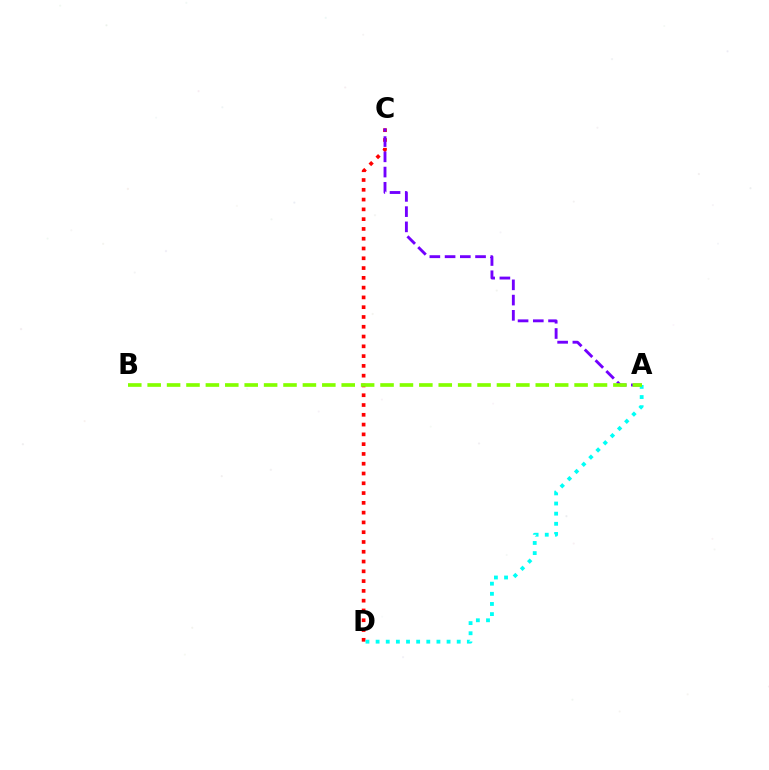{('C', 'D'): [{'color': '#ff0000', 'line_style': 'dotted', 'thickness': 2.66}], ('A', 'C'): [{'color': '#7200ff', 'line_style': 'dashed', 'thickness': 2.07}], ('A', 'D'): [{'color': '#00fff6', 'line_style': 'dotted', 'thickness': 2.75}], ('A', 'B'): [{'color': '#84ff00', 'line_style': 'dashed', 'thickness': 2.64}]}